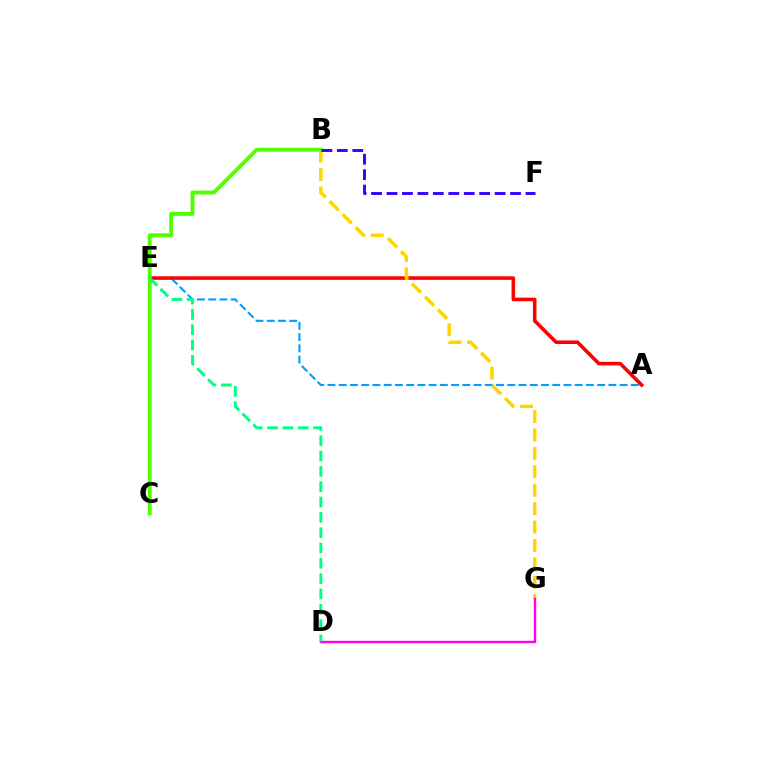{('A', 'E'): [{'color': '#009eff', 'line_style': 'dashed', 'thickness': 1.53}, {'color': '#ff0000', 'line_style': 'solid', 'thickness': 2.56}], ('B', 'G'): [{'color': '#ffd500', 'line_style': 'dashed', 'thickness': 2.5}], ('D', 'G'): [{'color': '#ff00ed', 'line_style': 'solid', 'thickness': 1.71}], ('B', 'C'): [{'color': '#4fff00', 'line_style': 'solid', 'thickness': 2.79}], ('B', 'F'): [{'color': '#3700ff', 'line_style': 'dashed', 'thickness': 2.1}], ('D', 'E'): [{'color': '#00ff86', 'line_style': 'dashed', 'thickness': 2.08}]}